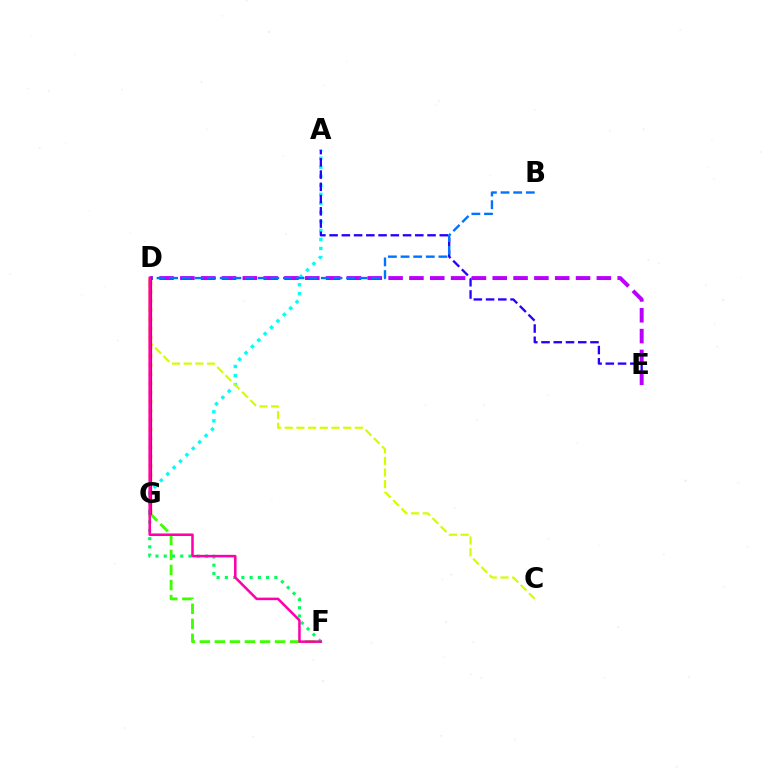{('A', 'G'): [{'color': '#00fff6', 'line_style': 'dotted', 'thickness': 2.45}], ('A', 'E'): [{'color': '#2500ff', 'line_style': 'dashed', 'thickness': 1.66}], ('F', 'G'): [{'color': '#3dff00', 'line_style': 'dashed', 'thickness': 2.05}, {'color': '#00ff5c', 'line_style': 'dotted', 'thickness': 2.24}], ('D', 'E'): [{'color': '#b900ff', 'line_style': 'dashed', 'thickness': 2.83}], ('B', 'D'): [{'color': '#0074ff', 'line_style': 'dashed', 'thickness': 1.72}], ('D', 'G'): [{'color': '#ff9400', 'line_style': 'dotted', 'thickness': 2.49}, {'color': '#ff0000', 'line_style': 'solid', 'thickness': 2.29}], ('C', 'D'): [{'color': '#d1ff00', 'line_style': 'dashed', 'thickness': 1.59}], ('D', 'F'): [{'color': '#ff00ac', 'line_style': 'solid', 'thickness': 1.83}]}